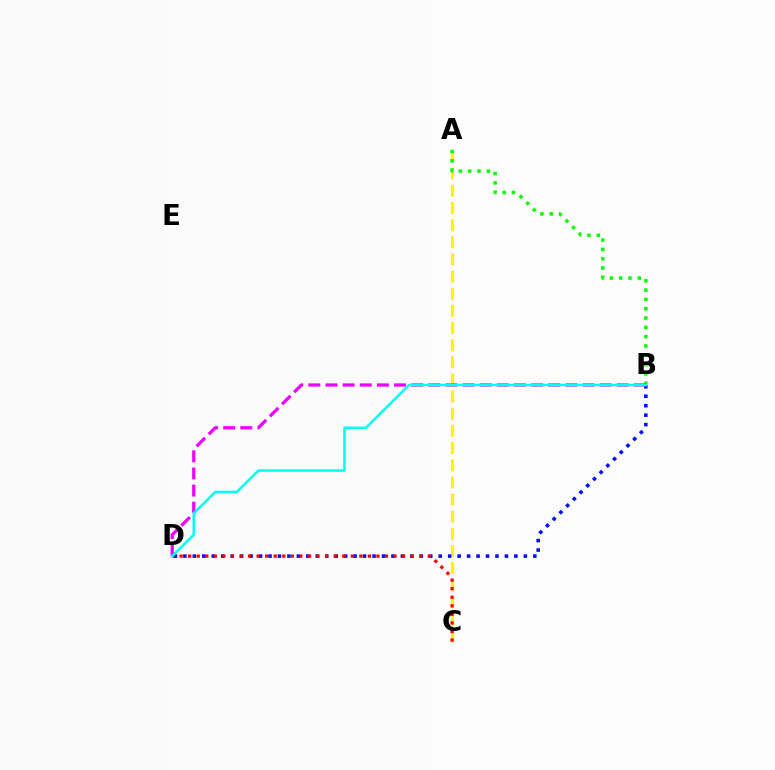{('A', 'C'): [{'color': '#fcf500', 'line_style': 'dashed', 'thickness': 2.33}], ('B', 'D'): [{'color': '#0010ff', 'line_style': 'dotted', 'thickness': 2.57}, {'color': '#ee00ff', 'line_style': 'dashed', 'thickness': 2.33}, {'color': '#00fff6', 'line_style': 'solid', 'thickness': 1.82}], ('A', 'B'): [{'color': '#08ff00', 'line_style': 'dotted', 'thickness': 2.53}], ('C', 'D'): [{'color': '#ff0000', 'line_style': 'dotted', 'thickness': 2.33}]}